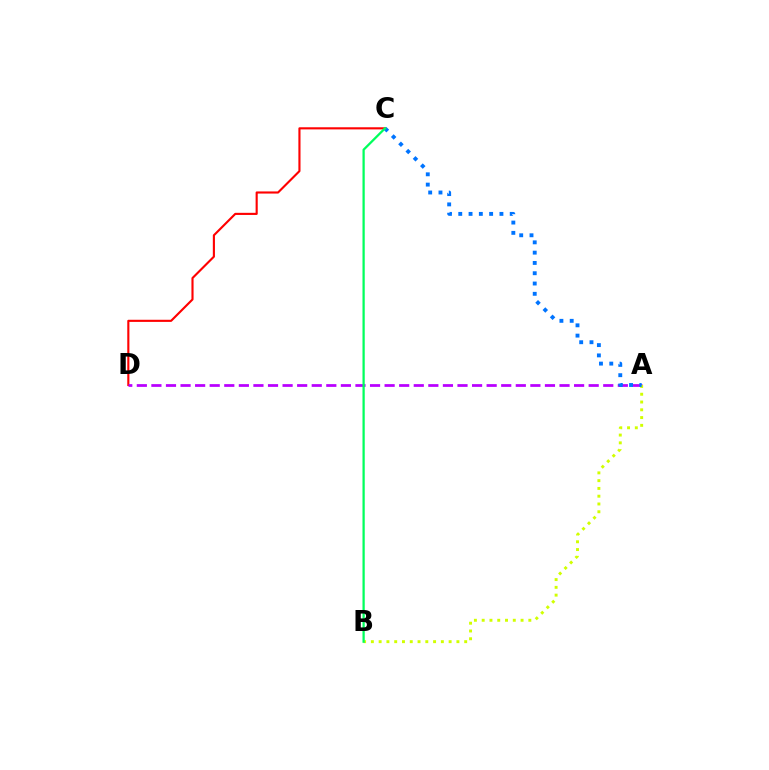{('C', 'D'): [{'color': '#ff0000', 'line_style': 'solid', 'thickness': 1.53}], ('A', 'D'): [{'color': '#b900ff', 'line_style': 'dashed', 'thickness': 1.98}], ('A', 'B'): [{'color': '#d1ff00', 'line_style': 'dotted', 'thickness': 2.11}], ('A', 'C'): [{'color': '#0074ff', 'line_style': 'dotted', 'thickness': 2.8}], ('B', 'C'): [{'color': '#00ff5c', 'line_style': 'solid', 'thickness': 1.63}]}